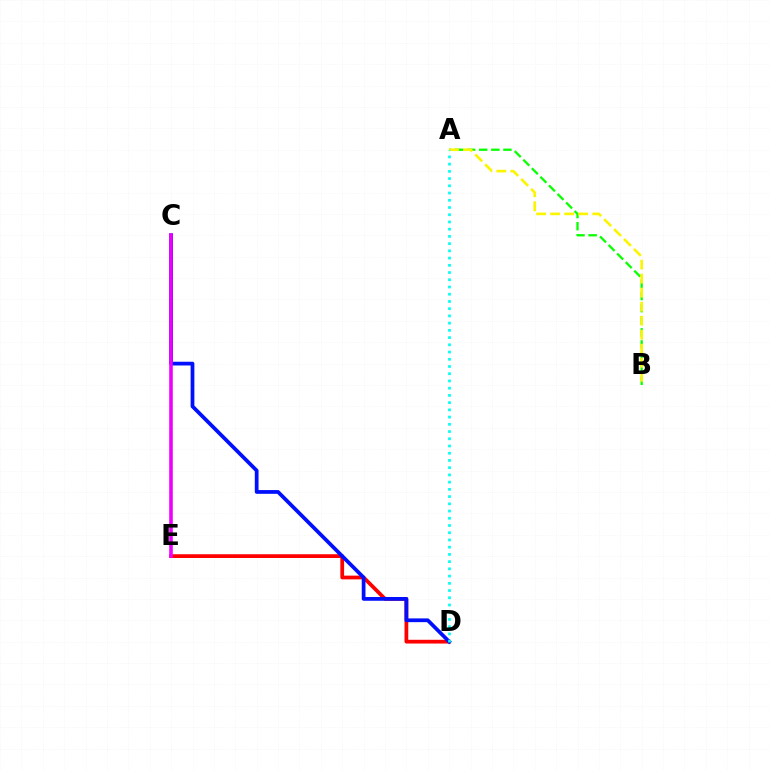{('D', 'E'): [{'color': '#ff0000', 'line_style': 'solid', 'thickness': 2.7}], ('C', 'D'): [{'color': '#0010ff', 'line_style': 'solid', 'thickness': 2.7}], ('A', 'B'): [{'color': '#08ff00', 'line_style': 'dashed', 'thickness': 1.64}, {'color': '#fcf500', 'line_style': 'dashed', 'thickness': 1.9}], ('C', 'E'): [{'color': '#ee00ff', 'line_style': 'solid', 'thickness': 2.58}], ('A', 'D'): [{'color': '#00fff6', 'line_style': 'dotted', 'thickness': 1.96}]}